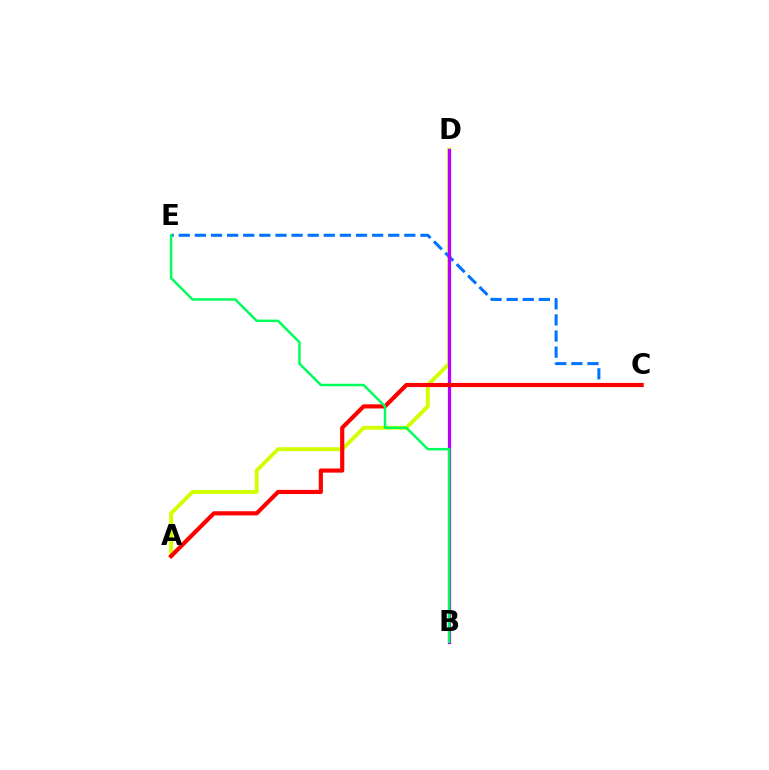{('A', 'D'): [{'color': '#d1ff00', 'line_style': 'solid', 'thickness': 2.8}], ('C', 'E'): [{'color': '#0074ff', 'line_style': 'dashed', 'thickness': 2.19}], ('B', 'D'): [{'color': '#b900ff', 'line_style': 'solid', 'thickness': 2.33}], ('A', 'C'): [{'color': '#ff0000', 'line_style': 'solid', 'thickness': 2.99}], ('B', 'E'): [{'color': '#00ff5c', 'line_style': 'solid', 'thickness': 1.79}]}